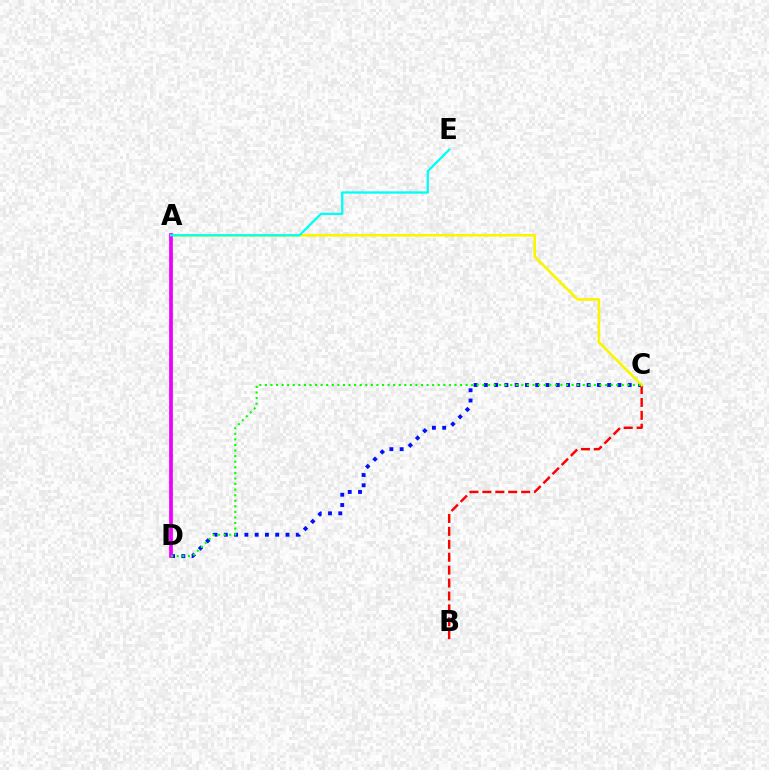{('C', 'D'): [{'color': '#0010ff', 'line_style': 'dotted', 'thickness': 2.79}, {'color': '#08ff00', 'line_style': 'dotted', 'thickness': 1.52}], ('B', 'C'): [{'color': '#ff0000', 'line_style': 'dashed', 'thickness': 1.76}], ('A', 'C'): [{'color': '#fcf500', 'line_style': 'solid', 'thickness': 1.9}], ('A', 'D'): [{'color': '#ee00ff', 'line_style': 'solid', 'thickness': 2.7}], ('A', 'E'): [{'color': '#00fff6', 'line_style': 'solid', 'thickness': 1.66}]}